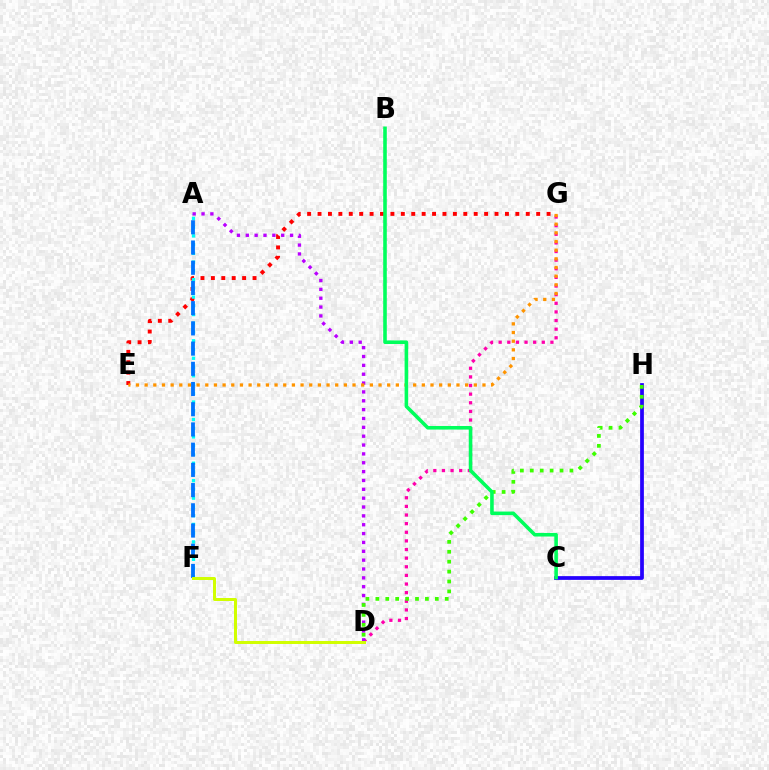{('D', 'G'): [{'color': '#ff00ac', 'line_style': 'dotted', 'thickness': 2.34}], ('A', 'D'): [{'color': '#b900ff', 'line_style': 'dotted', 'thickness': 2.41}], ('C', 'H'): [{'color': '#2500ff', 'line_style': 'solid', 'thickness': 2.7}], ('D', 'H'): [{'color': '#3dff00', 'line_style': 'dotted', 'thickness': 2.69}], ('E', 'G'): [{'color': '#ff0000', 'line_style': 'dotted', 'thickness': 2.83}, {'color': '#ff9400', 'line_style': 'dotted', 'thickness': 2.35}], ('B', 'C'): [{'color': '#00ff5c', 'line_style': 'solid', 'thickness': 2.58}], ('A', 'F'): [{'color': '#00fff6', 'line_style': 'dotted', 'thickness': 2.38}, {'color': '#0074ff', 'line_style': 'dashed', 'thickness': 2.75}], ('D', 'F'): [{'color': '#d1ff00', 'line_style': 'solid', 'thickness': 2.15}]}